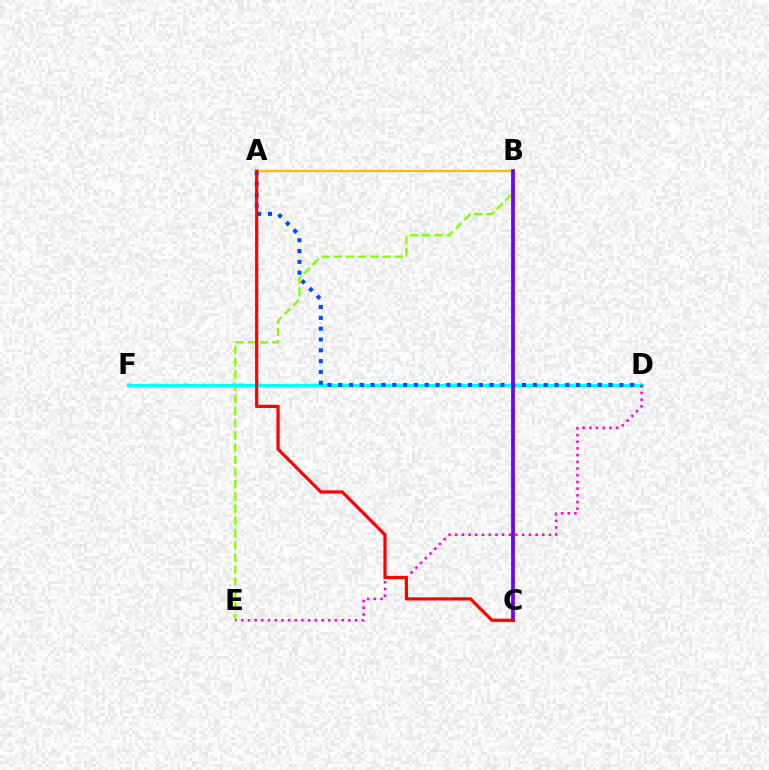{('B', 'E'): [{'color': '#84ff00', 'line_style': 'dashed', 'thickness': 1.66}], ('D', 'F'): [{'color': '#00ff39', 'line_style': 'dotted', 'thickness': 2.52}, {'color': '#00fff6', 'line_style': 'solid', 'thickness': 2.27}], ('D', 'E'): [{'color': '#ff00cf', 'line_style': 'dotted', 'thickness': 1.82}], ('A', 'B'): [{'color': '#ffbd00', 'line_style': 'solid', 'thickness': 1.57}], ('A', 'D'): [{'color': '#004bff', 'line_style': 'dotted', 'thickness': 2.94}], ('B', 'C'): [{'color': '#7200ff', 'line_style': 'solid', 'thickness': 2.72}], ('A', 'C'): [{'color': '#ff0000', 'line_style': 'solid', 'thickness': 2.3}]}